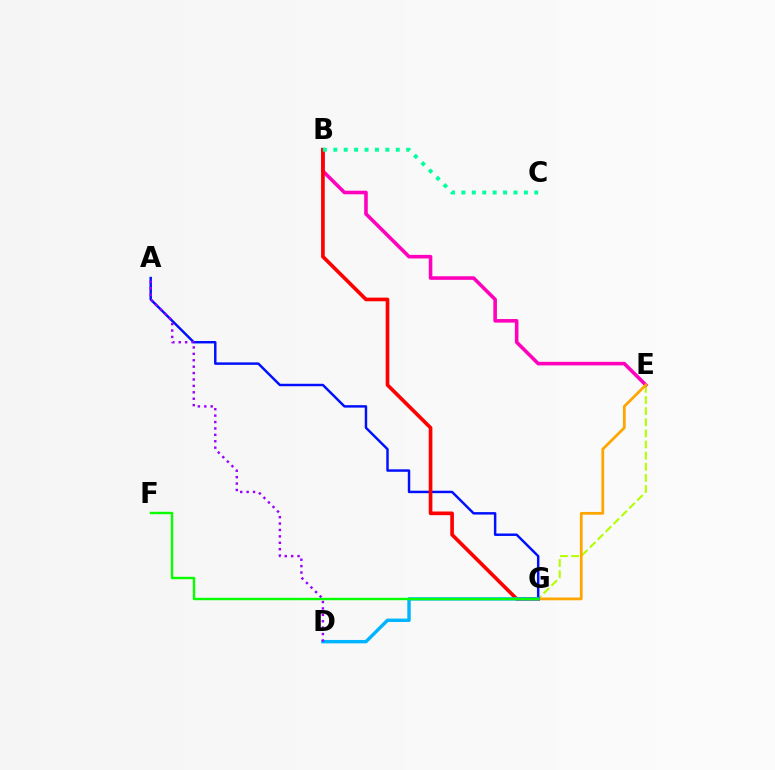{('E', 'G'): [{'color': '#b3ff00', 'line_style': 'dashed', 'thickness': 1.51}, {'color': '#ffa500', 'line_style': 'solid', 'thickness': 1.99}], ('A', 'G'): [{'color': '#0010ff', 'line_style': 'solid', 'thickness': 1.77}], ('B', 'E'): [{'color': '#ff00bd', 'line_style': 'solid', 'thickness': 2.58}], ('B', 'G'): [{'color': '#ff0000', 'line_style': 'solid', 'thickness': 2.64}], ('D', 'G'): [{'color': '#00b5ff', 'line_style': 'solid', 'thickness': 2.45}], ('A', 'D'): [{'color': '#9b00ff', 'line_style': 'dotted', 'thickness': 1.74}], ('F', 'G'): [{'color': '#08ff00', 'line_style': 'solid', 'thickness': 1.73}], ('B', 'C'): [{'color': '#00ff9d', 'line_style': 'dotted', 'thickness': 2.83}]}